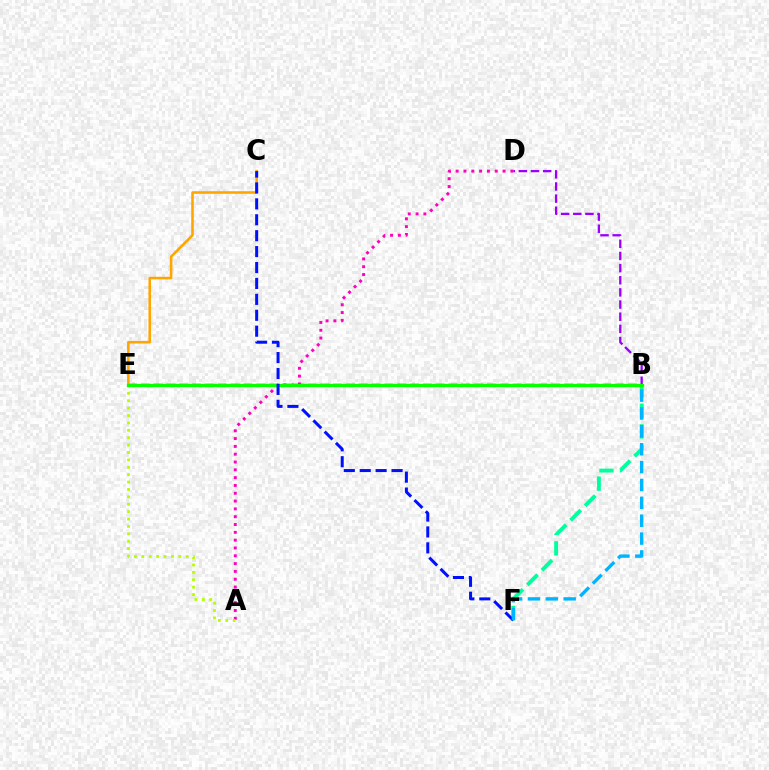{('B', 'E'): [{'color': '#ff0000', 'line_style': 'dashed', 'thickness': 1.74}, {'color': '#08ff00', 'line_style': 'solid', 'thickness': 2.35}], ('B', 'F'): [{'color': '#00ff9d', 'line_style': 'dashed', 'thickness': 2.8}, {'color': '#00b5ff', 'line_style': 'dashed', 'thickness': 2.43}], ('A', 'D'): [{'color': '#ff00bd', 'line_style': 'dotted', 'thickness': 2.12}], ('B', 'D'): [{'color': '#9b00ff', 'line_style': 'dashed', 'thickness': 1.65}], ('C', 'E'): [{'color': '#ffa500', 'line_style': 'solid', 'thickness': 1.85}], ('A', 'E'): [{'color': '#b3ff00', 'line_style': 'dotted', 'thickness': 2.01}], ('C', 'F'): [{'color': '#0010ff', 'line_style': 'dashed', 'thickness': 2.16}]}